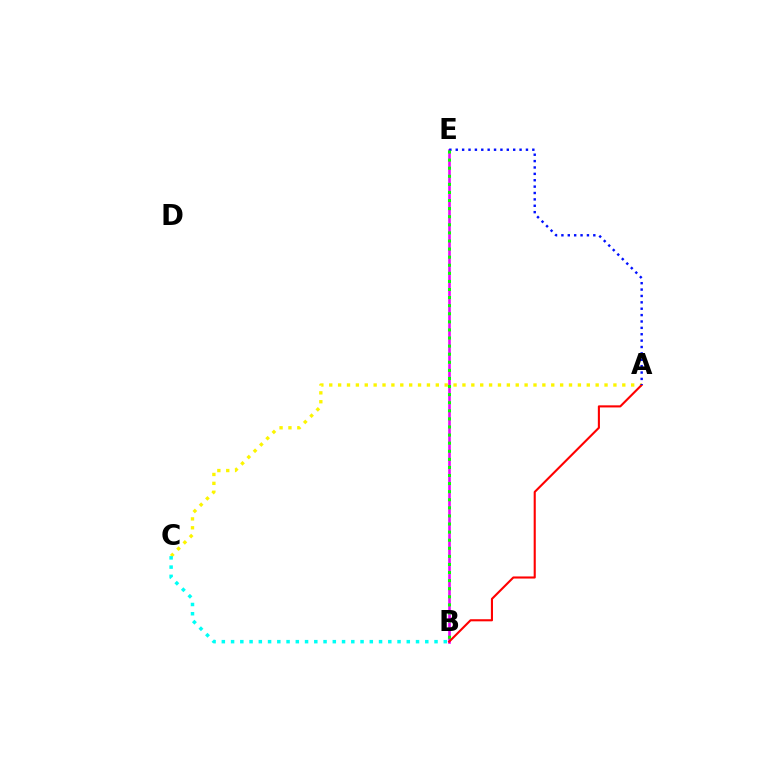{('A', 'C'): [{'color': '#fcf500', 'line_style': 'dotted', 'thickness': 2.41}], ('B', 'E'): [{'color': '#ee00ff', 'line_style': 'solid', 'thickness': 1.9}, {'color': '#08ff00', 'line_style': 'dotted', 'thickness': 2.2}], ('B', 'C'): [{'color': '#00fff6', 'line_style': 'dotted', 'thickness': 2.51}], ('A', 'B'): [{'color': '#ff0000', 'line_style': 'solid', 'thickness': 1.52}], ('A', 'E'): [{'color': '#0010ff', 'line_style': 'dotted', 'thickness': 1.73}]}